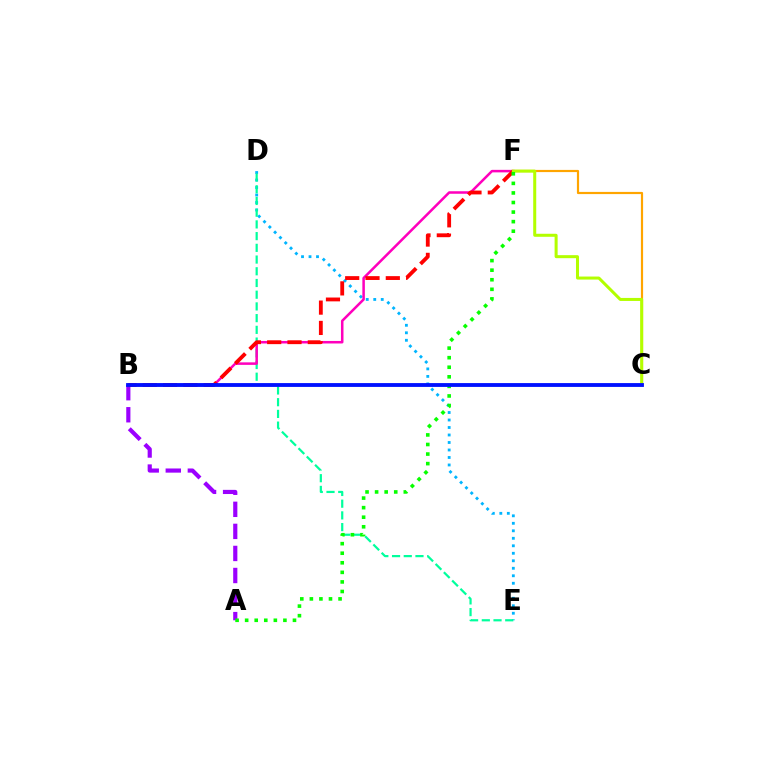{('D', 'E'): [{'color': '#00b5ff', 'line_style': 'dotted', 'thickness': 2.04}, {'color': '#00ff9d', 'line_style': 'dashed', 'thickness': 1.59}], ('C', 'F'): [{'color': '#ffa500', 'line_style': 'solid', 'thickness': 1.58}, {'color': '#b3ff00', 'line_style': 'solid', 'thickness': 2.18}], ('B', 'F'): [{'color': '#ff00bd', 'line_style': 'solid', 'thickness': 1.82}, {'color': '#ff0000', 'line_style': 'dashed', 'thickness': 2.76}], ('A', 'B'): [{'color': '#9b00ff', 'line_style': 'dashed', 'thickness': 3.0}], ('A', 'F'): [{'color': '#08ff00', 'line_style': 'dotted', 'thickness': 2.6}], ('B', 'C'): [{'color': '#0010ff', 'line_style': 'solid', 'thickness': 2.76}]}